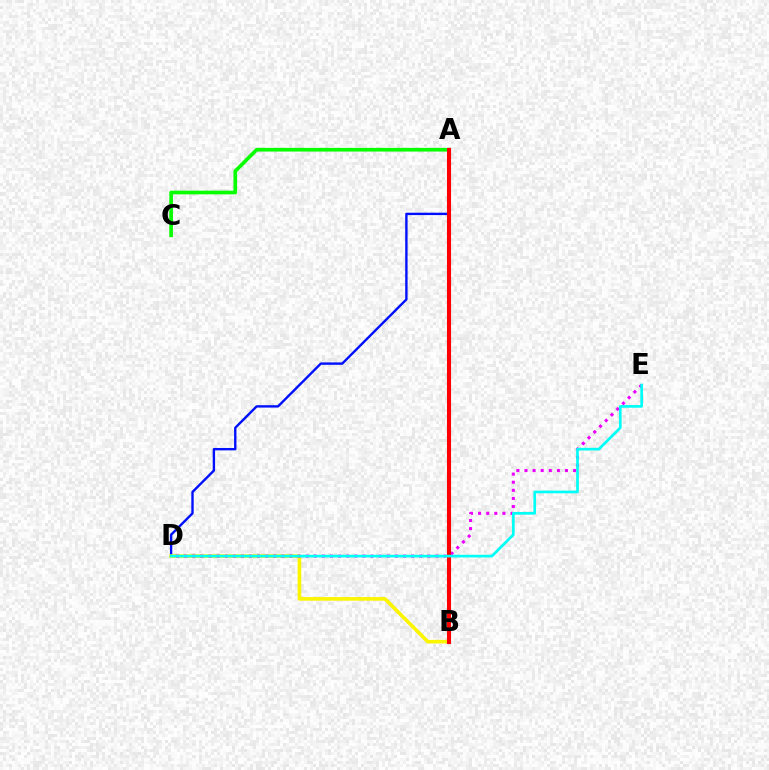{('A', 'D'): [{'color': '#0010ff', 'line_style': 'solid', 'thickness': 1.72}], ('A', 'C'): [{'color': '#08ff00', 'line_style': 'solid', 'thickness': 2.65}], ('B', 'D'): [{'color': '#fcf500', 'line_style': 'solid', 'thickness': 2.61}], ('D', 'E'): [{'color': '#ee00ff', 'line_style': 'dotted', 'thickness': 2.2}, {'color': '#00fff6', 'line_style': 'solid', 'thickness': 1.93}], ('A', 'B'): [{'color': '#ff0000', 'line_style': 'solid', 'thickness': 2.95}]}